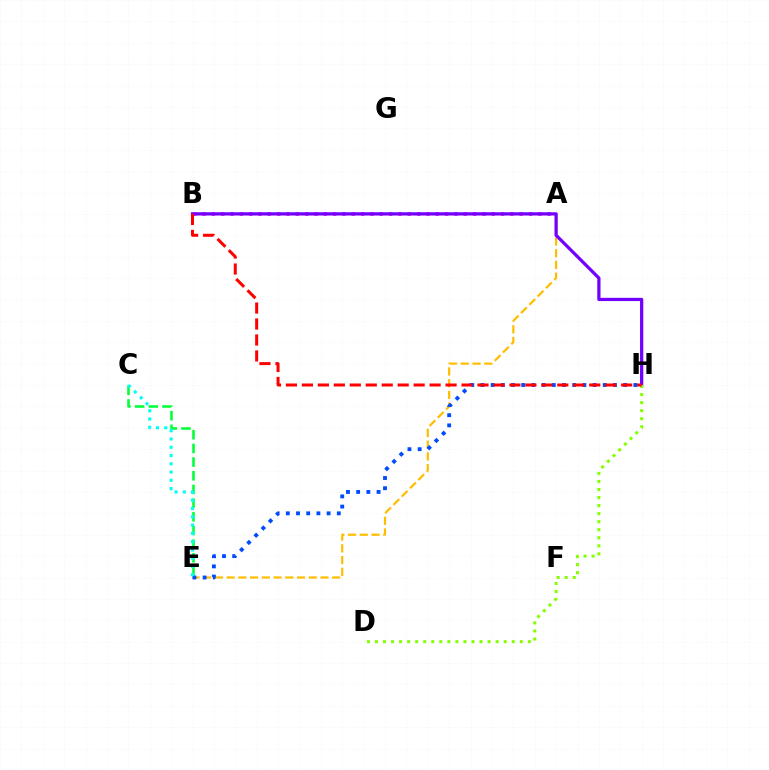{('C', 'E'): [{'color': '#00ff39', 'line_style': 'dashed', 'thickness': 1.86}, {'color': '#00fff6', 'line_style': 'dotted', 'thickness': 2.25}], ('A', 'E'): [{'color': '#ffbd00', 'line_style': 'dashed', 'thickness': 1.59}], ('A', 'B'): [{'color': '#ff00cf', 'line_style': 'dotted', 'thickness': 2.53}], ('B', 'H'): [{'color': '#7200ff', 'line_style': 'solid', 'thickness': 2.33}, {'color': '#ff0000', 'line_style': 'dashed', 'thickness': 2.17}], ('E', 'H'): [{'color': '#004bff', 'line_style': 'dotted', 'thickness': 2.77}], ('D', 'H'): [{'color': '#84ff00', 'line_style': 'dotted', 'thickness': 2.19}]}